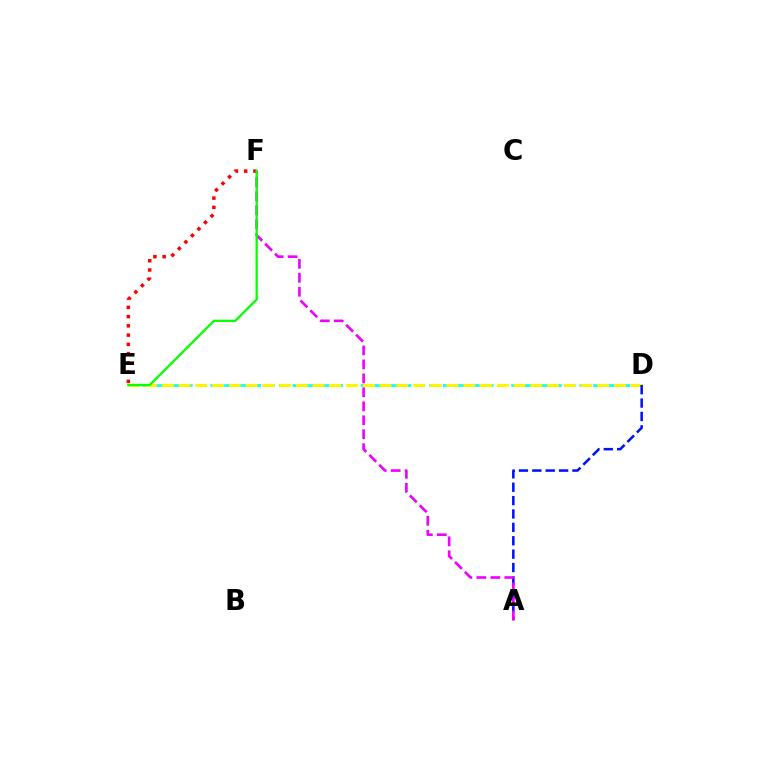{('D', 'E'): [{'color': '#00fff6', 'line_style': 'dashed', 'thickness': 1.86}, {'color': '#fcf500', 'line_style': 'dashed', 'thickness': 2.27}], ('E', 'F'): [{'color': '#ff0000', 'line_style': 'dotted', 'thickness': 2.51}, {'color': '#08ff00', 'line_style': 'solid', 'thickness': 1.65}], ('A', 'D'): [{'color': '#0010ff', 'line_style': 'dashed', 'thickness': 1.82}], ('A', 'F'): [{'color': '#ee00ff', 'line_style': 'dashed', 'thickness': 1.9}]}